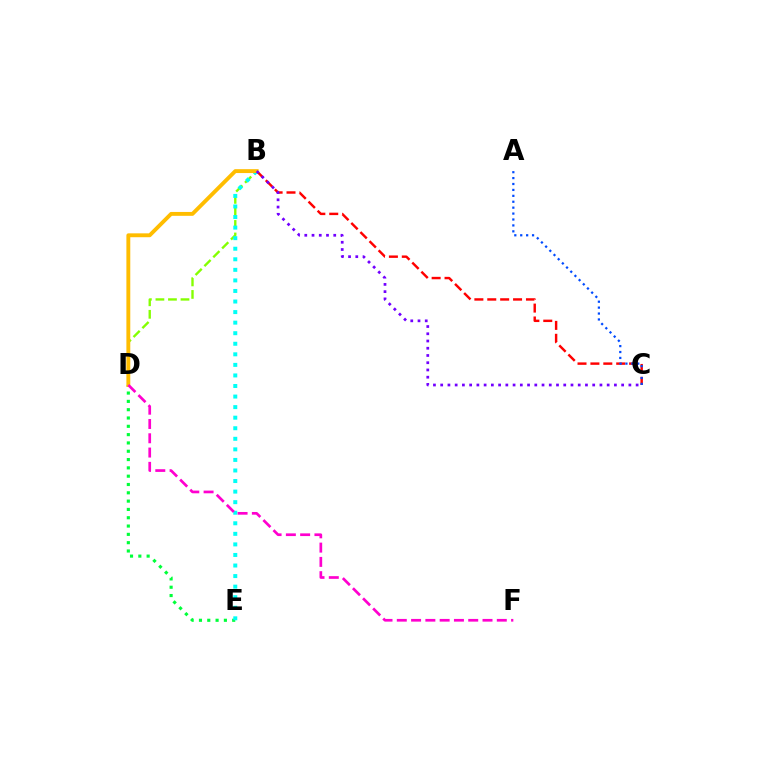{('B', 'C'): [{'color': '#ff0000', 'line_style': 'dashed', 'thickness': 1.75}, {'color': '#7200ff', 'line_style': 'dotted', 'thickness': 1.97}], ('B', 'D'): [{'color': '#84ff00', 'line_style': 'dashed', 'thickness': 1.7}, {'color': '#ffbd00', 'line_style': 'solid', 'thickness': 2.79}], ('D', 'E'): [{'color': '#00ff39', 'line_style': 'dotted', 'thickness': 2.26}], ('B', 'E'): [{'color': '#00fff6', 'line_style': 'dotted', 'thickness': 2.87}], ('D', 'F'): [{'color': '#ff00cf', 'line_style': 'dashed', 'thickness': 1.94}], ('A', 'C'): [{'color': '#004bff', 'line_style': 'dotted', 'thickness': 1.61}]}